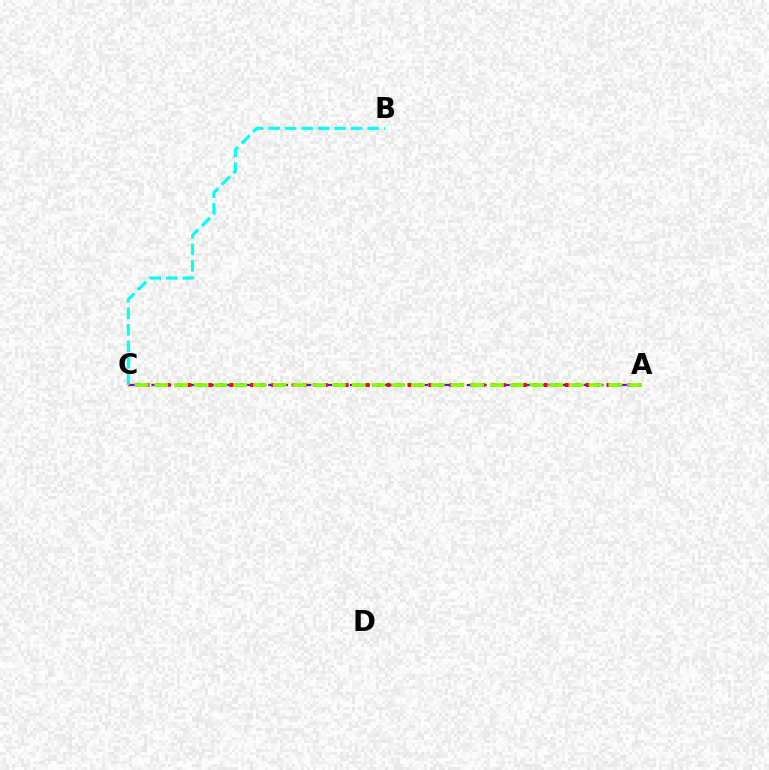{('A', 'C'): [{'color': '#7200ff', 'line_style': 'dashed', 'thickness': 1.59}, {'color': '#ff0000', 'line_style': 'dotted', 'thickness': 2.85}, {'color': '#84ff00', 'line_style': 'dashed', 'thickness': 2.68}], ('B', 'C'): [{'color': '#00fff6', 'line_style': 'dashed', 'thickness': 2.24}]}